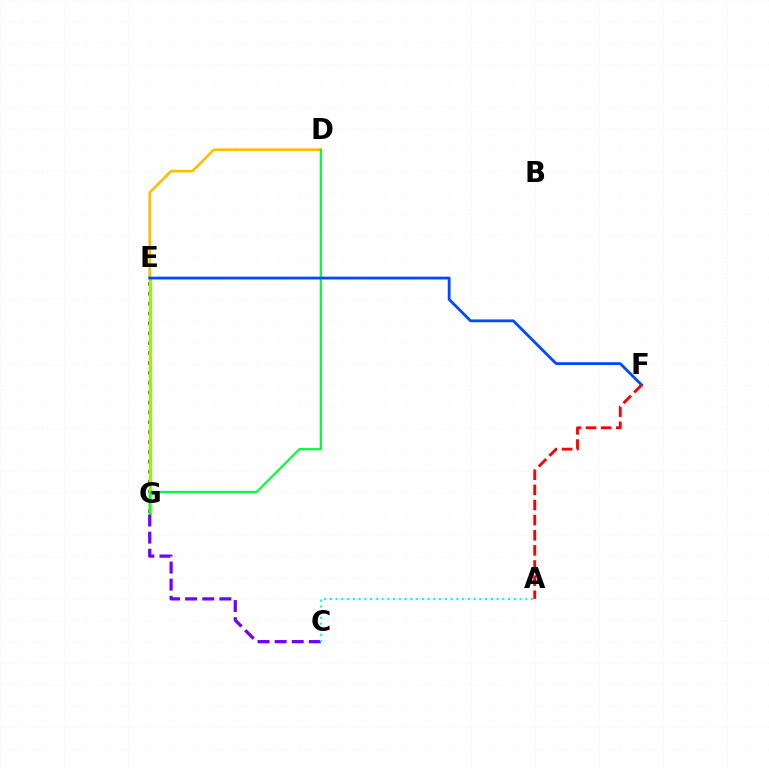{('E', 'G'): [{'color': '#ff00cf', 'line_style': 'dotted', 'thickness': 2.68}, {'color': '#84ff00', 'line_style': 'solid', 'thickness': 2.24}], ('D', 'E'): [{'color': '#ffbd00', 'line_style': 'solid', 'thickness': 1.92}], ('D', 'G'): [{'color': '#00ff39', 'line_style': 'solid', 'thickness': 1.59}], ('C', 'G'): [{'color': '#7200ff', 'line_style': 'dashed', 'thickness': 2.32}], ('E', 'F'): [{'color': '#004bff', 'line_style': 'solid', 'thickness': 2.02}], ('A', 'C'): [{'color': '#00fff6', 'line_style': 'dotted', 'thickness': 1.56}], ('A', 'F'): [{'color': '#ff0000', 'line_style': 'dashed', 'thickness': 2.05}]}